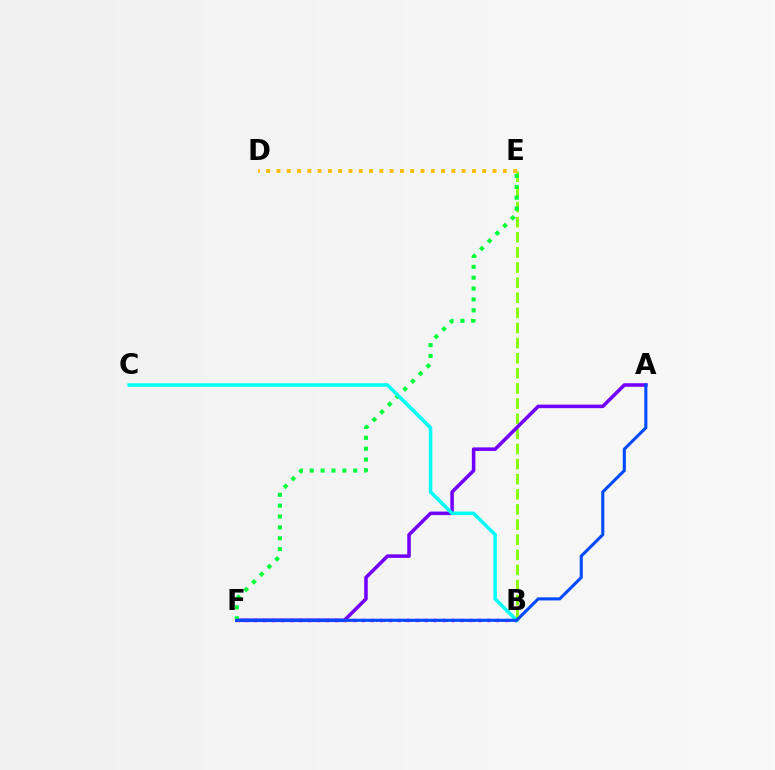{('B', 'E'): [{'color': '#84ff00', 'line_style': 'dashed', 'thickness': 2.05}], ('B', 'F'): [{'color': '#ff0000', 'line_style': 'dotted', 'thickness': 1.89}, {'color': '#ff00cf', 'line_style': 'dotted', 'thickness': 2.44}], ('D', 'E'): [{'color': '#ffbd00', 'line_style': 'dotted', 'thickness': 2.8}], ('A', 'F'): [{'color': '#7200ff', 'line_style': 'solid', 'thickness': 2.55}, {'color': '#004bff', 'line_style': 'solid', 'thickness': 2.22}], ('E', 'F'): [{'color': '#00ff39', 'line_style': 'dotted', 'thickness': 2.95}], ('B', 'C'): [{'color': '#00fff6', 'line_style': 'solid', 'thickness': 2.53}]}